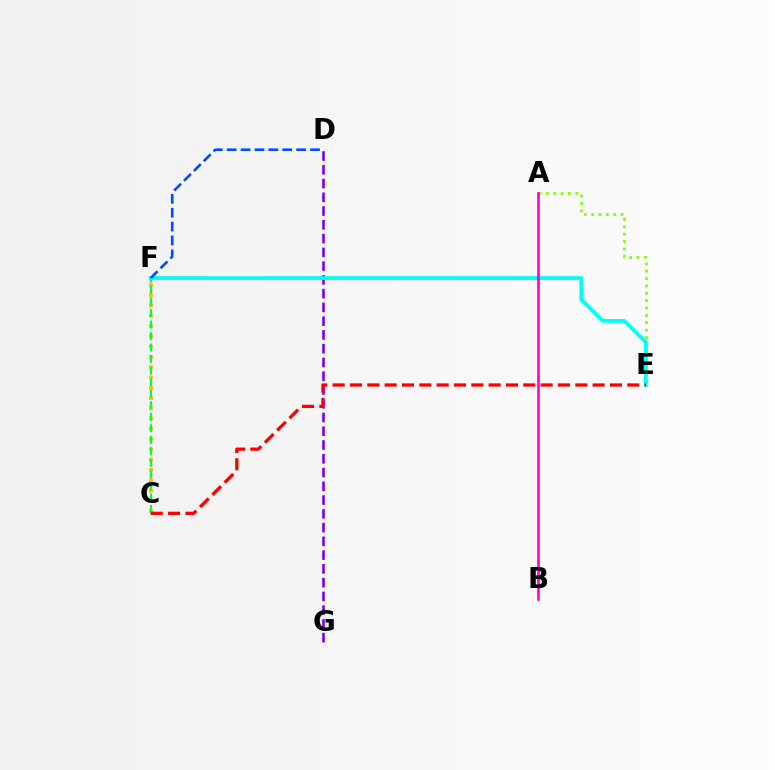{('A', 'E'): [{'color': '#84ff00', 'line_style': 'dotted', 'thickness': 2.0}], ('D', 'G'): [{'color': '#7200ff', 'line_style': 'dashed', 'thickness': 1.87}], ('C', 'F'): [{'color': '#ffbd00', 'line_style': 'dotted', 'thickness': 2.79}, {'color': '#00ff39', 'line_style': 'dashed', 'thickness': 1.57}], ('E', 'F'): [{'color': '#00fff6', 'line_style': 'solid', 'thickness': 2.74}], ('C', 'E'): [{'color': '#ff0000', 'line_style': 'dashed', 'thickness': 2.35}], ('A', 'B'): [{'color': '#ff00cf', 'line_style': 'solid', 'thickness': 1.9}], ('D', 'F'): [{'color': '#004bff', 'line_style': 'dashed', 'thickness': 1.89}]}